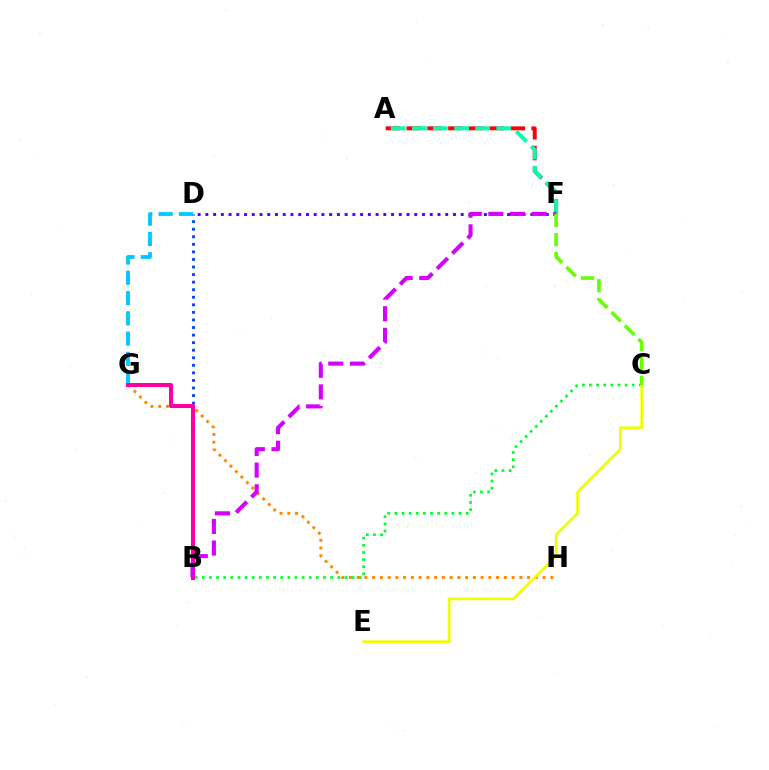{('A', 'F'): [{'color': '#ff0000', 'line_style': 'dashed', 'thickness': 2.83}, {'color': '#00ffaf', 'line_style': 'dashed', 'thickness': 2.87}], ('G', 'H'): [{'color': '#ff8800', 'line_style': 'dotted', 'thickness': 2.1}], ('B', 'D'): [{'color': '#003fff', 'line_style': 'dotted', 'thickness': 2.05}], ('B', 'C'): [{'color': '#00ff27', 'line_style': 'dotted', 'thickness': 1.94}], ('D', 'F'): [{'color': '#4f00ff', 'line_style': 'dotted', 'thickness': 2.1}], ('D', 'G'): [{'color': '#00c7ff', 'line_style': 'dashed', 'thickness': 2.76}], ('C', 'E'): [{'color': '#eeff00', 'line_style': 'solid', 'thickness': 1.89}], ('B', 'G'): [{'color': '#ff00a0', 'line_style': 'solid', 'thickness': 2.92}], ('B', 'F'): [{'color': '#d600ff', 'line_style': 'dashed', 'thickness': 2.94}], ('C', 'F'): [{'color': '#66ff00', 'line_style': 'dashed', 'thickness': 2.59}]}